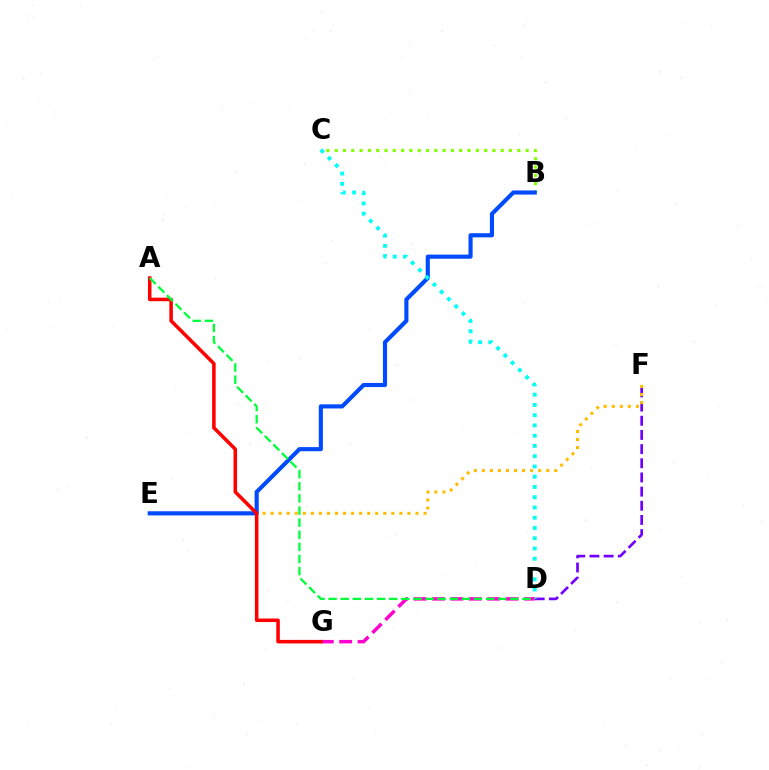{('B', 'C'): [{'color': '#84ff00', 'line_style': 'dotted', 'thickness': 2.26}], ('D', 'F'): [{'color': '#7200ff', 'line_style': 'dashed', 'thickness': 1.93}], ('E', 'F'): [{'color': '#ffbd00', 'line_style': 'dotted', 'thickness': 2.19}], ('B', 'E'): [{'color': '#004bff', 'line_style': 'solid', 'thickness': 2.97}], ('C', 'D'): [{'color': '#00fff6', 'line_style': 'dotted', 'thickness': 2.79}], ('D', 'G'): [{'color': '#ff00cf', 'line_style': 'dashed', 'thickness': 2.5}], ('A', 'G'): [{'color': '#ff0000', 'line_style': 'solid', 'thickness': 2.55}], ('A', 'D'): [{'color': '#00ff39', 'line_style': 'dashed', 'thickness': 1.65}]}